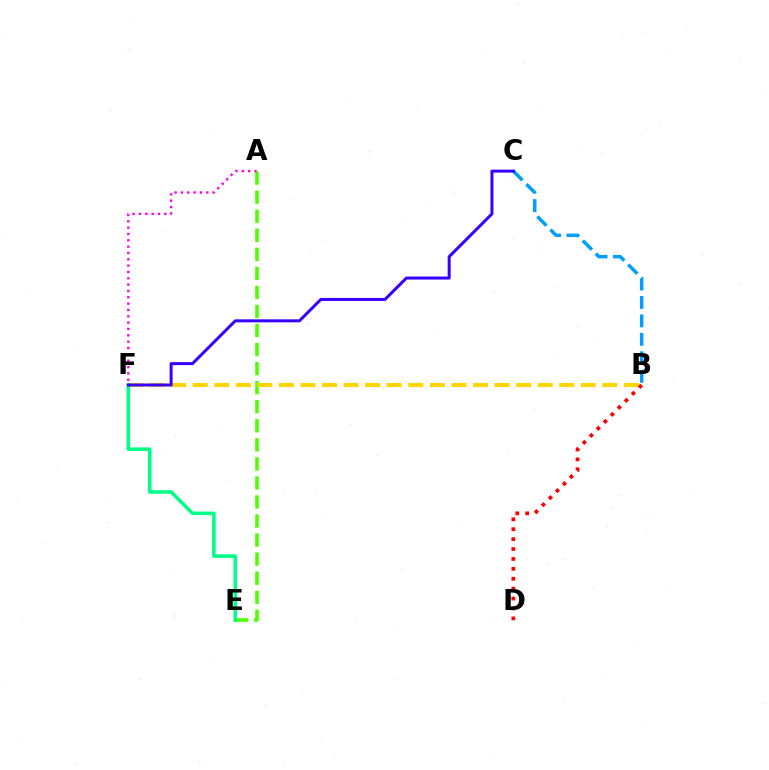{('A', 'E'): [{'color': '#4fff00', 'line_style': 'dashed', 'thickness': 2.59}], ('A', 'F'): [{'color': '#ff00ed', 'line_style': 'dotted', 'thickness': 1.72}], ('B', 'C'): [{'color': '#009eff', 'line_style': 'dashed', 'thickness': 2.51}], ('B', 'F'): [{'color': '#ffd500', 'line_style': 'dashed', 'thickness': 2.93}], ('B', 'D'): [{'color': '#ff0000', 'line_style': 'dotted', 'thickness': 2.69}], ('E', 'F'): [{'color': '#00ff86', 'line_style': 'solid', 'thickness': 2.55}], ('C', 'F'): [{'color': '#3700ff', 'line_style': 'solid', 'thickness': 2.16}]}